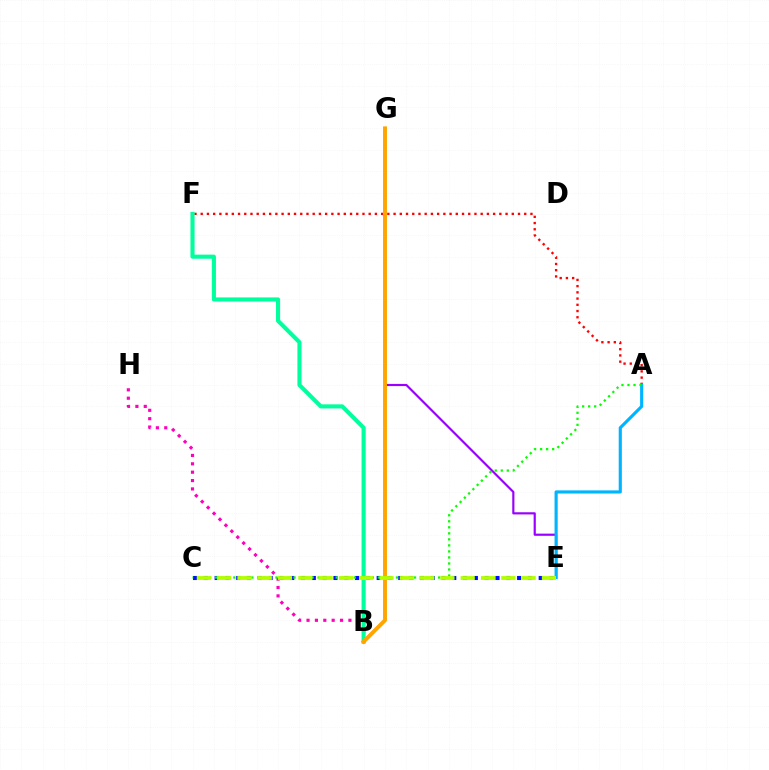{('C', 'E'): [{'color': '#0010ff', 'line_style': 'dotted', 'thickness': 2.93}, {'color': '#b3ff00', 'line_style': 'dashed', 'thickness': 2.76}], ('A', 'F'): [{'color': '#ff0000', 'line_style': 'dotted', 'thickness': 1.69}], ('B', 'H'): [{'color': '#ff00bd', 'line_style': 'dotted', 'thickness': 2.28}], ('B', 'F'): [{'color': '#00ff9d', 'line_style': 'solid', 'thickness': 2.94}], ('E', 'G'): [{'color': '#9b00ff', 'line_style': 'solid', 'thickness': 1.56}], ('A', 'E'): [{'color': '#00b5ff', 'line_style': 'solid', 'thickness': 2.25}], ('B', 'G'): [{'color': '#ffa500', 'line_style': 'solid', 'thickness': 2.82}], ('A', 'C'): [{'color': '#08ff00', 'line_style': 'dotted', 'thickness': 1.64}]}